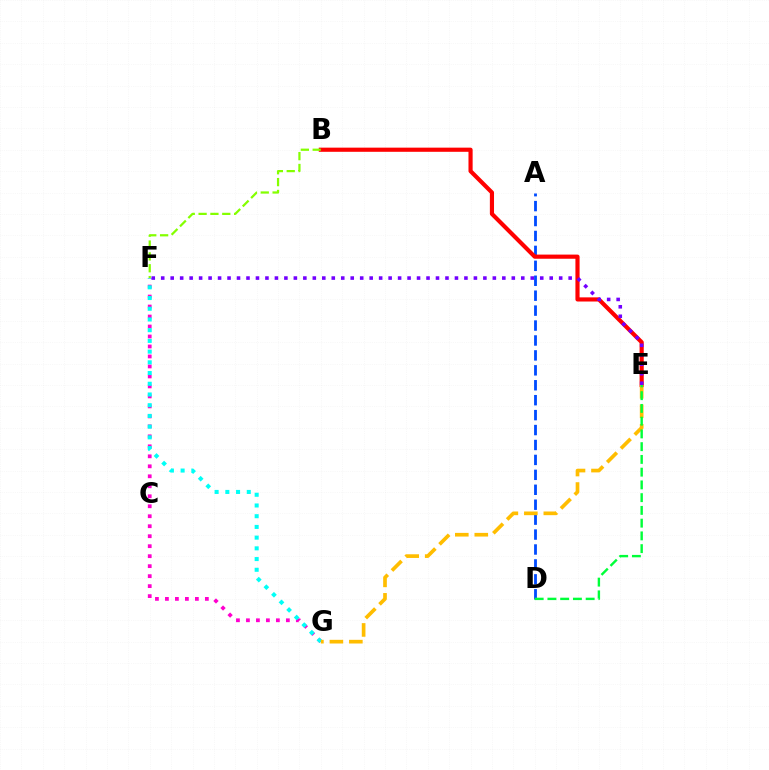{('A', 'D'): [{'color': '#004bff', 'line_style': 'dashed', 'thickness': 2.03}], ('F', 'G'): [{'color': '#ff00cf', 'line_style': 'dotted', 'thickness': 2.71}, {'color': '#00fff6', 'line_style': 'dotted', 'thickness': 2.91}], ('B', 'E'): [{'color': '#ff0000', 'line_style': 'solid', 'thickness': 2.99}], ('E', 'F'): [{'color': '#7200ff', 'line_style': 'dotted', 'thickness': 2.57}], ('E', 'G'): [{'color': '#ffbd00', 'line_style': 'dashed', 'thickness': 2.65}], ('B', 'F'): [{'color': '#84ff00', 'line_style': 'dashed', 'thickness': 1.61}], ('D', 'E'): [{'color': '#00ff39', 'line_style': 'dashed', 'thickness': 1.73}]}